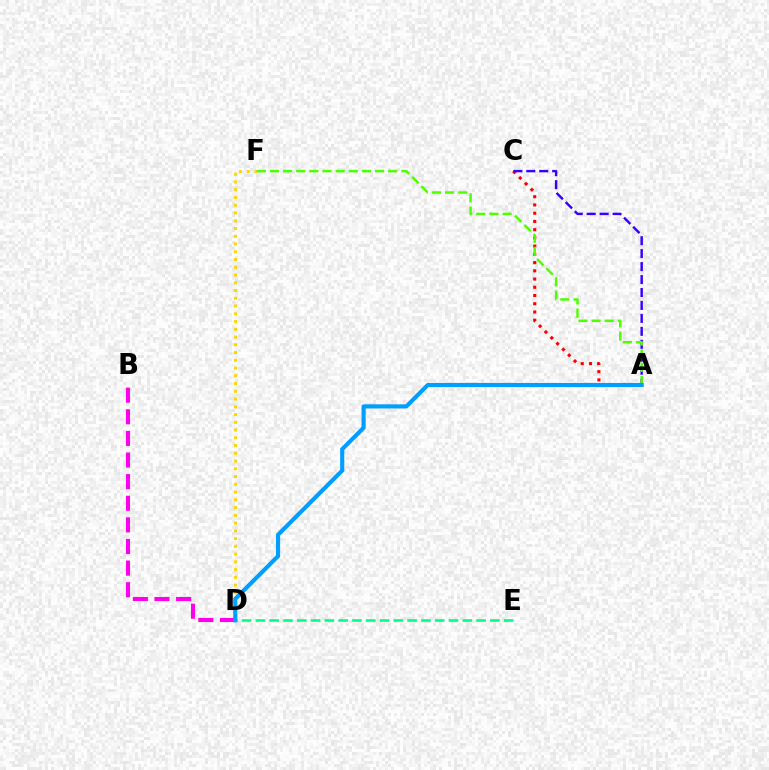{('D', 'E'): [{'color': '#00ff86', 'line_style': 'dashed', 'thickness': 1.87}], ('D', 'F'): [{'color': '#ffd500', 'line_style': 'dotted', 'thickness': 2.11}], ('A', 'C'): [{'color': '#ff0000', 'line_style': 'dotted', 'thickness': 2.24}, {'color': '#3700ff', 'line_style': 'dashed', 'thickness': 1.76}], ('B', 'D'): [{'color': '#ff00ed', 'line_style': 'dashed', 'thickness': 2.94}], ('A', 'F'): [{'color': '#4fff00', 'line_style': 'dashed', 'thickness': 1.79}], ('A', 'D'): [{'color': '#009eff', 'line_style': 'solid', 'thickness': 2.97}]}